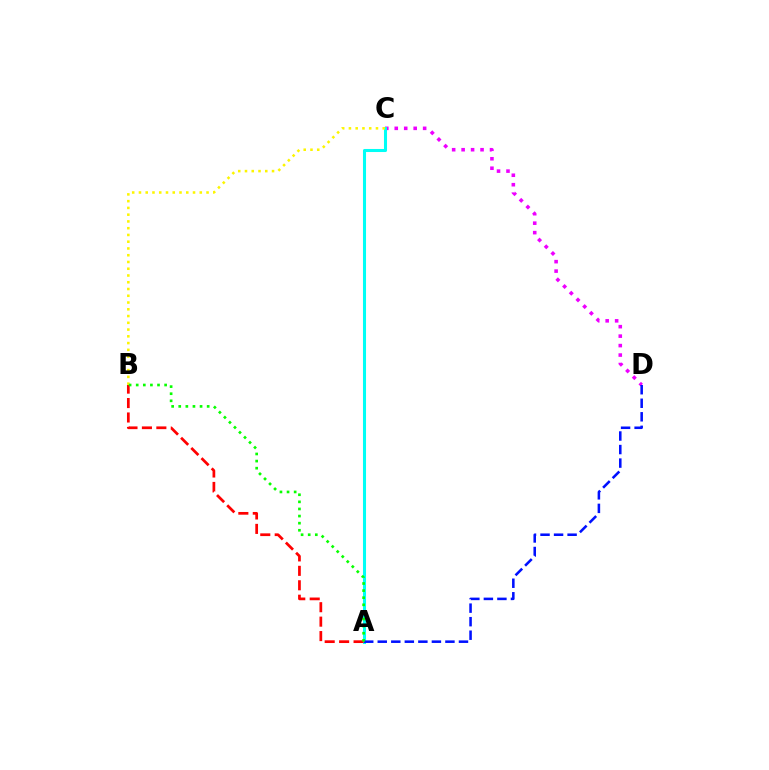{('C', 'D'): [{'color': '#ee00ff', 'line_style': 'dotted', 'thickness': 2.57}], ('A', 'C'): [{'color': '#00fff6', 'line_style': 'solid', 'thickness': 2.2}], ('A', 'B'): [{'color': '#ff0000', 'line_style': 'dashed', 'thickness': 1.96}, {'color': '#08ff00', 'line_style': 'dotted', 'thickness': 1.93}], ('A', 'D'): [{'color': '#0010ff', 'line_style': 'dashed', 'thickness': 1.84}], ('B', 'C'): [{'color': '#fcf500', 'line_style': 'dotted', 'thickness': 1.84}]}